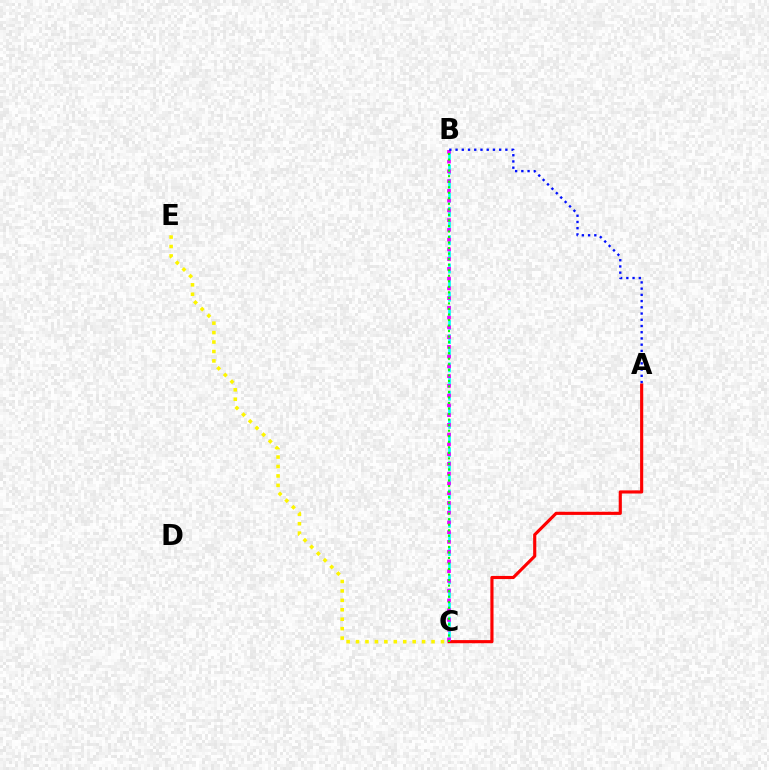{('C', 'E'): [{'color': '#fcf500', 'line_style': 'dotted', 'thickness': 2.56}], ('A', 'C'): [{'color': '#ff0000', 'line_style': 'solid', 'thickness': 2.26}], ('B', 'C'): [{'color': '#00fff6', 'line_style': 'dashed', 'thickness': 1.92}, {'color': '#ee00ff', 'line_style': 'dotted', 'thickness': 2.65}, {'color': '#08ff00', 'line_style': 'dotted', 'thickness': 1.5}], ('A', 'B'): [{'color': '#0010ff', 'line_style': 'dotted', 'thickness': 1.69}]}